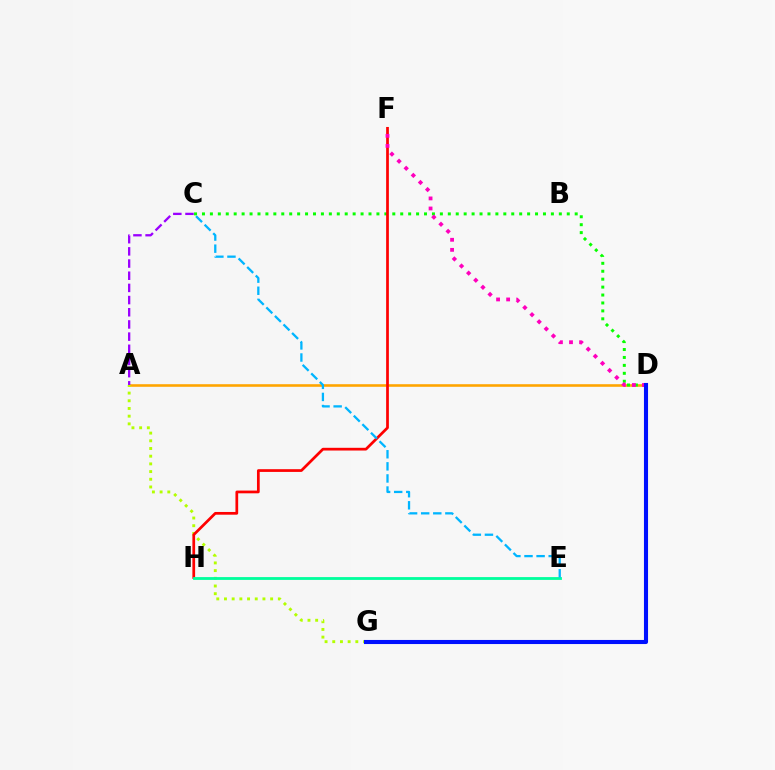{('A', 'D'): [{'color': '#ffa500', 'line_style': 'solid', 'thickness': 1.87}], ('C', 'D'): [{'color': '#08ff00', 'line_style': 'dotted', 'thickness': 2.15}], ('A', 'G'): [{'color': '#b3ff00', 'line_style': 'dotted', 'thickness': 2.09}], ('F', 'H'): [{'color': '#ff0000', 'line_style': 'solid', 'thickness': 1.96}], ('E', 'H'): [{'color': '#00ff9d', 'line_style': 'solid', 'thickness': 2.03}], ('A', 'C'): [{'color': '#9b00ff', 'line_style': 'dashed', 'thickness': 1.65}], ('D', 'F'): [{'color': '#ff00bd', 'line_style': 'dotted', 'thickness': 2.73}], ('D', 'G'): [{'color': '#0010ff', 'line_style': 'solid', 'thickness': 2.94}], ('C', 'E'): [{'color': '#00b5ff', 'line_style': 'dashed', 'thickness': 1.64}]}